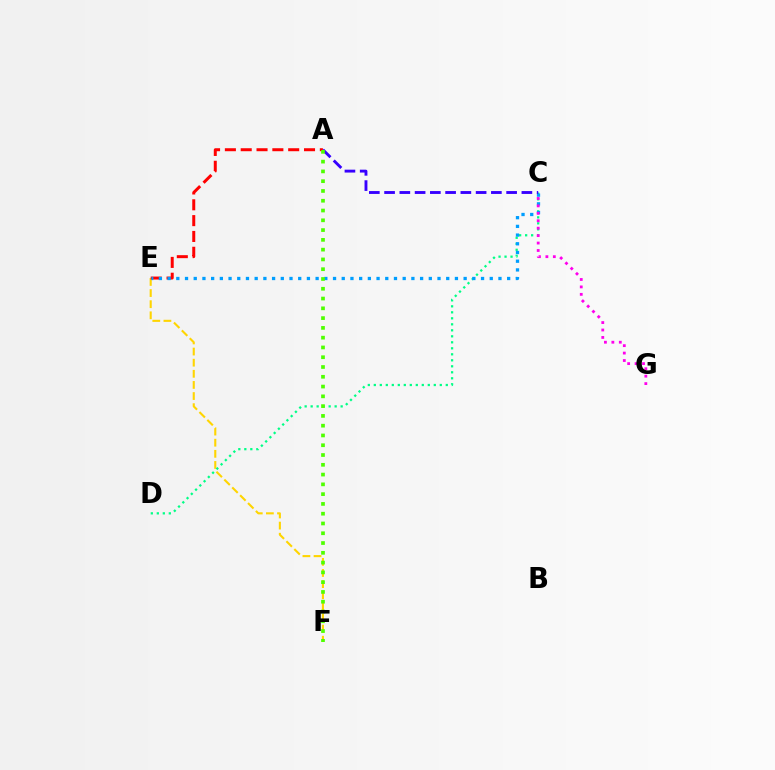{('E', 'F'): [{'color': '#ffd500', 'line_style': 'dashed', 'thickness': 1.51}], ('C', 'D'): [{'color': '#00ff86', 'line_style': 'dotted', 'thickness': 1.63}], ('A', 'E'): [{'color': '#ff0000', 'line_style': 'dashed', 'thickness': 2.15}], ('C', 'E'): [{'color': '#009eff', 'line_style': 'dotted', 'thickness': 2.37}], ('C', 'G'): [{'color': '#ff00ed', 'line_style': 'dotted', 'thickness': 2.02}], ('A', 'C'): [{'color': '#3700ff', 'line_style': 'dashed', 'thickness': 2.07}], ('A', 'F'): [{'color': '#4fff00', 'line_style': 'dotted', 'thickness': 2.66}]}